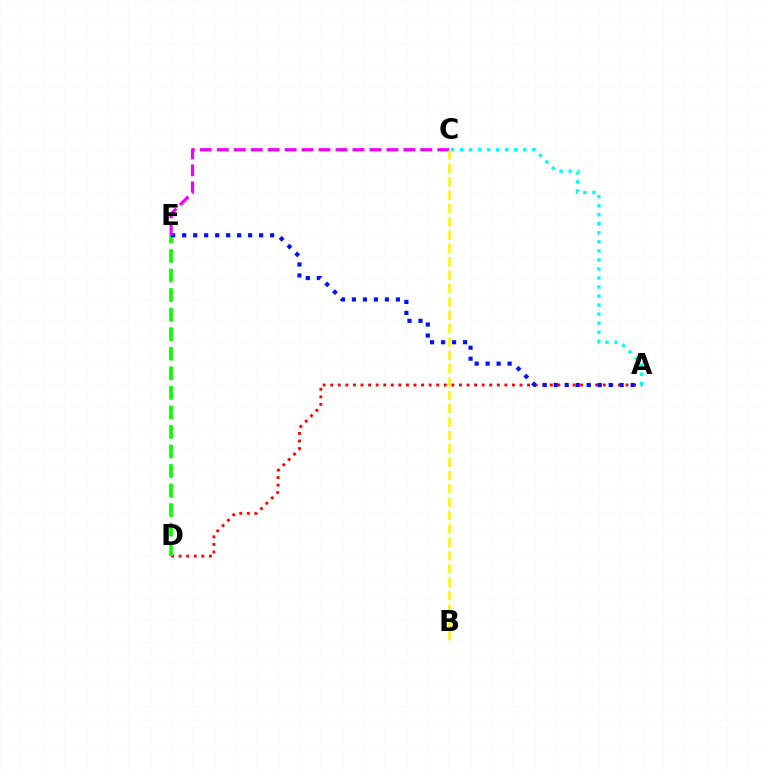{('A', 'D'): [{'color': '#ff0000', 'line_style': 'dotted', 'thickness': 2.06}], ('D', 'E'): [{'color': '#08ff00', 'line_style': 'dashed', 'thickness': 2.66}], ('A', 'C'): [{'color': '#00fff6', 'line_style': 'dotted', 'thickness': 2.46}], ('A', 'E'): [{'color': '#0010ff', 'line_style': 'dotted', 'thickness': 2.99}], ('C', 'E'): [{'color': '#ee00ff', 'line_style': 'dashed', 'thickness': 2.3}], ('B', 'C'): [{'color': '#fcf500', 'line_style': 'dashed', 'thickness': 1.81}]}